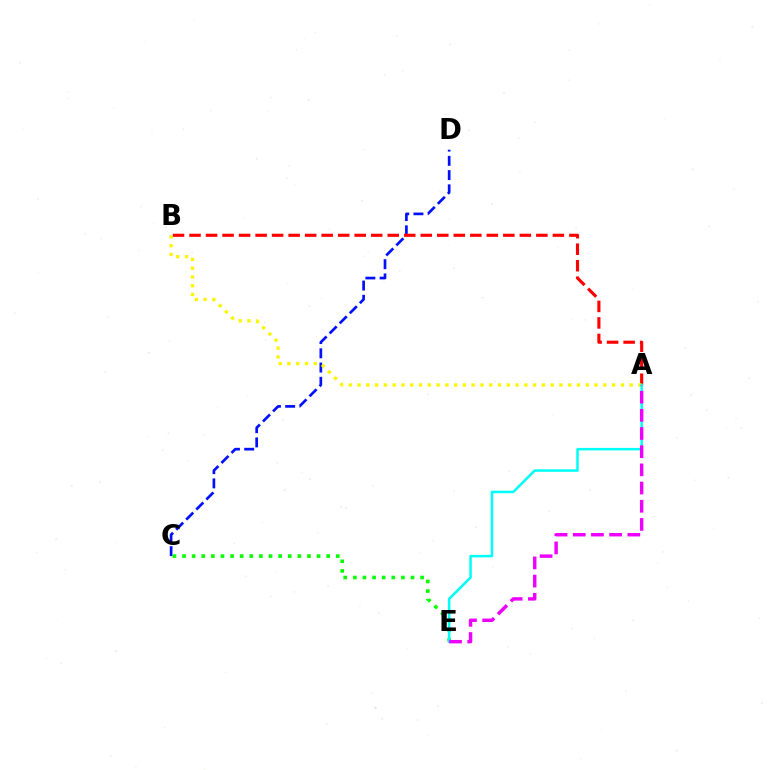{('C', 'D'): [{'color': '#0010ff', 'line_style': 'dashed', 'thickness': 1.94}], ('A', 'B'): [{'color': '#ff0000', 'line_style': 'dashed', 'thickness': 2.24}, {'color': '#fcf500', 'line_style': 'dotted', 'thickness': 2.38}], ('C', 'E'): [{'color': '#08ff00', 'line_style': 'dotted', 'thickness': 2.61}], ('A', 'E'): [{'color': '#00fff6', 'line_style': 'solid', 'thickness': 1.81}, {'color': '#ee00ff', 'line_style': 'dashed', 'thickness': 2.47}]}